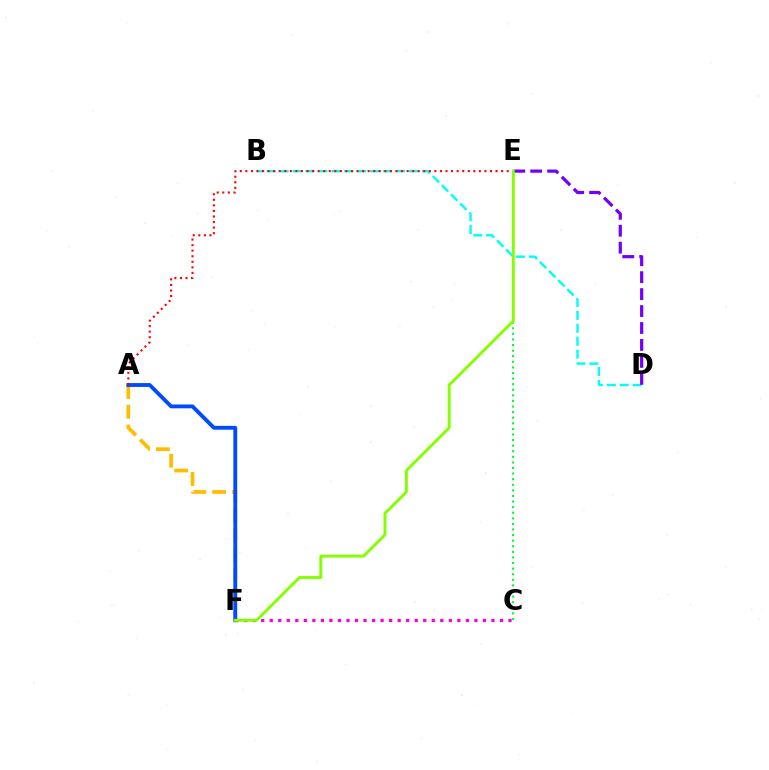{('B', 'D'): [{'color': '#00fff6', 'line_style': 'dashed', 'thickness': 1.76}], ('A', 'F'): [{'color': '#ffbd00', 'line_style': 'dashed', 'thickness': 2.69}, {'color': '#004bff', 'line_style': 'solid', 'thickness': 2.77}], ('A', 'E'): [{'color': '#ff0000', 'line_style': 'dotted', 'thickness': 1.51}], ('C', 'E'): [{'color': '#00ff39', 'line_style': 'dotted', 'thickness': 1.52}], ('C', 'F'): [{'color': '#ff00cf', 'line_style': 'dotted', 'thickness': 2.32}], ('D', 'E'): [{'color': '#7200ff', 'line_style': 'dashed', 'thickness': 2.3}], ('E', 'F'): [{'color': '#84ff00', 'line_style': 'solid', 'thickness': 2.09}]}